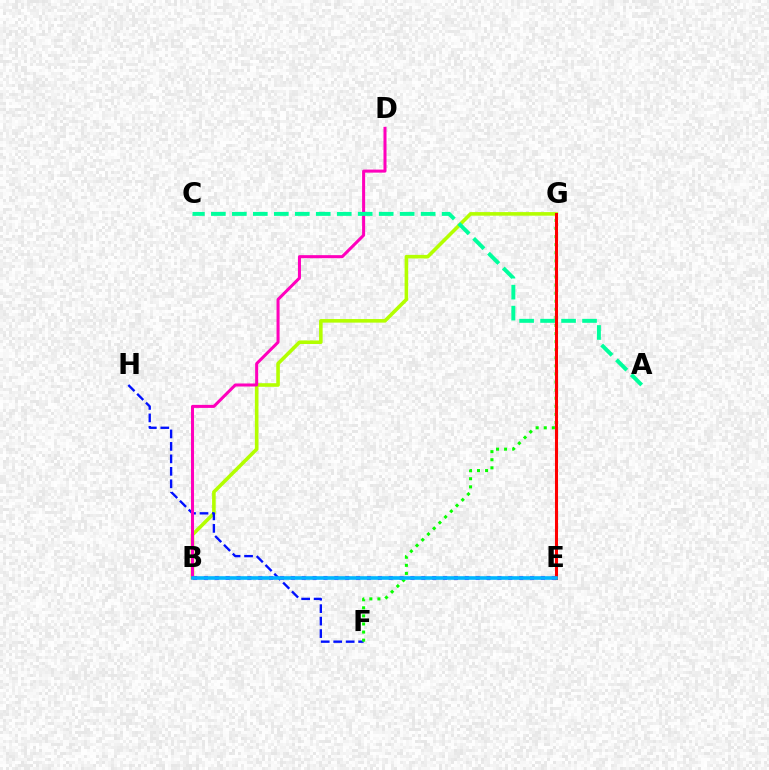{('B', 'G'): [{'color': '#b3ff00', 'line_style': 'solid', 'thickness': 2.58}], ('F', 'H'): [{'color': '#0010ff', 'line_style': 'dashed', 'thickness': 1.69}], ('B', 'D'): [{'color': '#ff00bd', 'line_style': 'solid', 'thickness': 2.18}], ('E', 'G'): [{'color': '#ffa500', 'line_style': 'dotted', 'thickness': 1.95}, {'color': '#ff0000', 'line_style': 'solid', 'thickness': 2.2}], ('B', 'E'): [{'color': '#9b00ff', 'line_style': 'dotted', 'thickness': 2.95}, {'color': '#00b5ff', 'line_style': 'solid', 'thickness': 2.6}], ('F', 'G'): [{'color': '#08ff00', 'line_style': 'dotted', 'thickness': 2.2}], ('A', 'C'): [{'color': '#00ff9d', 'line_style': 'dashed', 'thickness': 2.85}]}